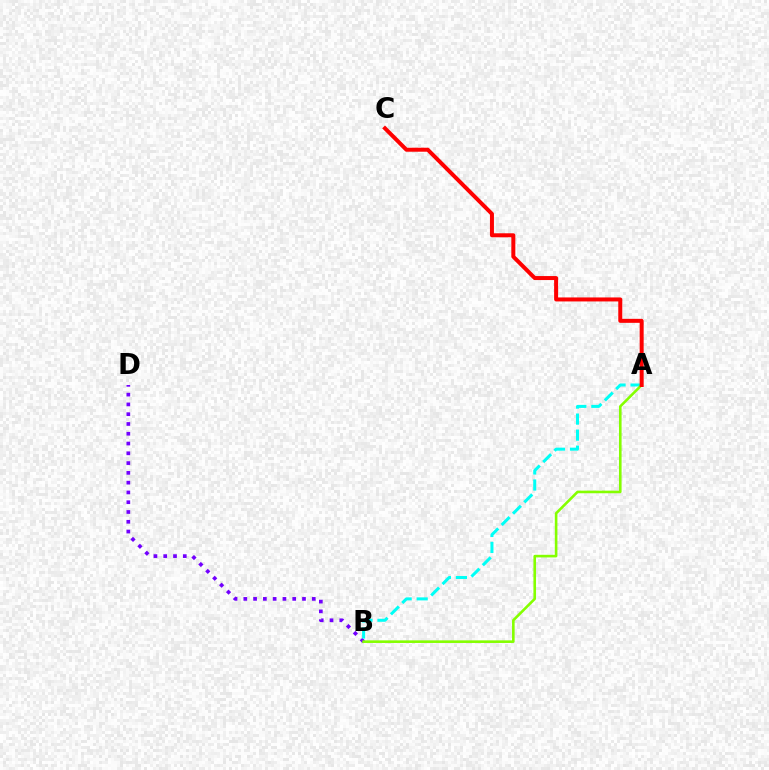{('B', 'D'): [{'color': '#7200ff', 'line_style': 'dotted', 'thickness': 2.66}], ('A', 'B'): [{'color': '#00fff6', 'line_style': 'dashed', 'thickness': 2.18}, {'color': '#84ff00', 'line_style': 'solid', 'thickness': 1.88}], ('A', 'C'): [{'color': '#ff0000', 'line_style': 'solid', 'thickness': 2.88}]}